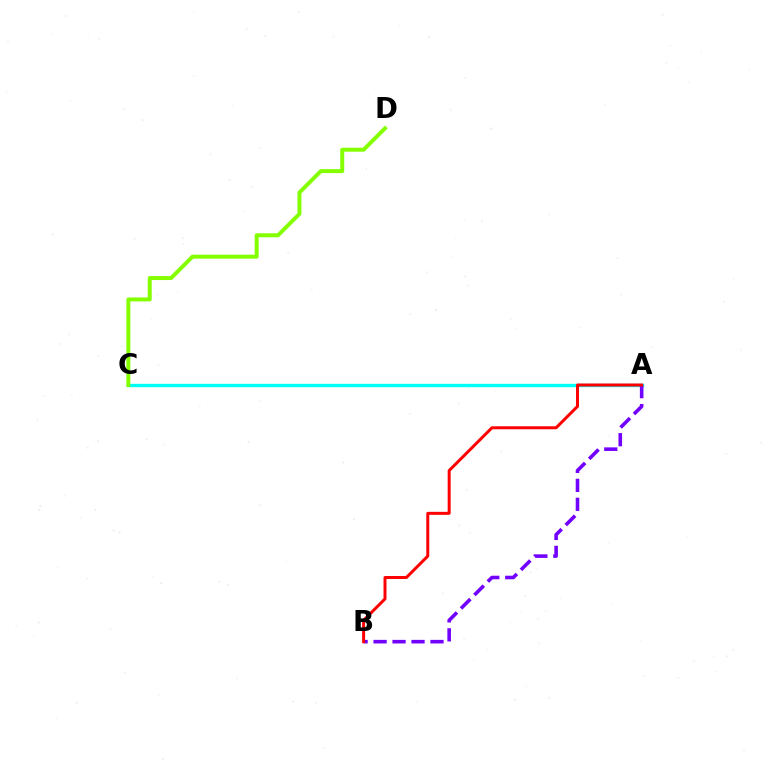{('A', 'C'): [{'color': '#00fff6', 'line_style': 'solid', 'thickness': 2.41}], ('A', 'B'): [{'color': '#7200ff', 'line_style': 'dashed', 'thickness': 2.58}, {'color': '#ff0000', 'line_style': 'solid', 'thickness': 2.15}], ('C', 'D'): [{'color': '#84ff00', 'line_style': 'solid', 'thickness': 2.85}]}